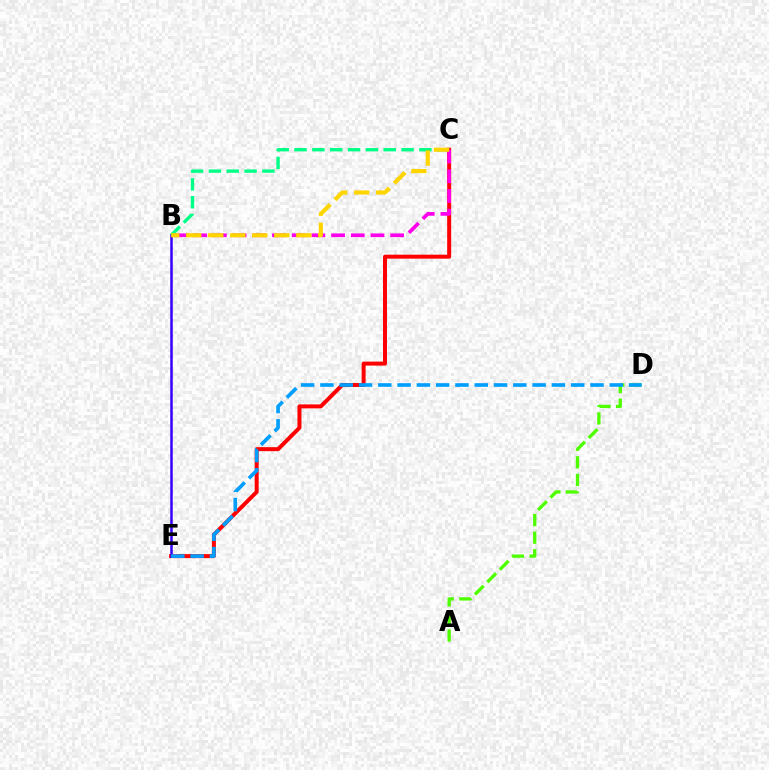{('C', 'E'): [{'color': '#ff0000', 'line_style': 'solid', 'thickness': 2.87}], ('B', 'C'): [{'color': '#00ff86', 'line_style': 'dashed', 'thickness': 2.42}, {'color': '#ff00ed', 'line_style': 'dashed', 'thickness': 2.68}, {'color': '#ffd500', 'line_style': 'dashed', 'thickness': 2.99}], ('B', 'E'): [{'color': '#3700ff', 'line_style': 'solid', 'thickness': 1.81}], ('A', 'D'): [{'color': '#4fff00', 'line_style': 'dashed', 'thickness': 2.39}], ('D', 'E'): [{'color': '#009eff', 'line_style': 'dashed', 'thickness': 2.62}]}